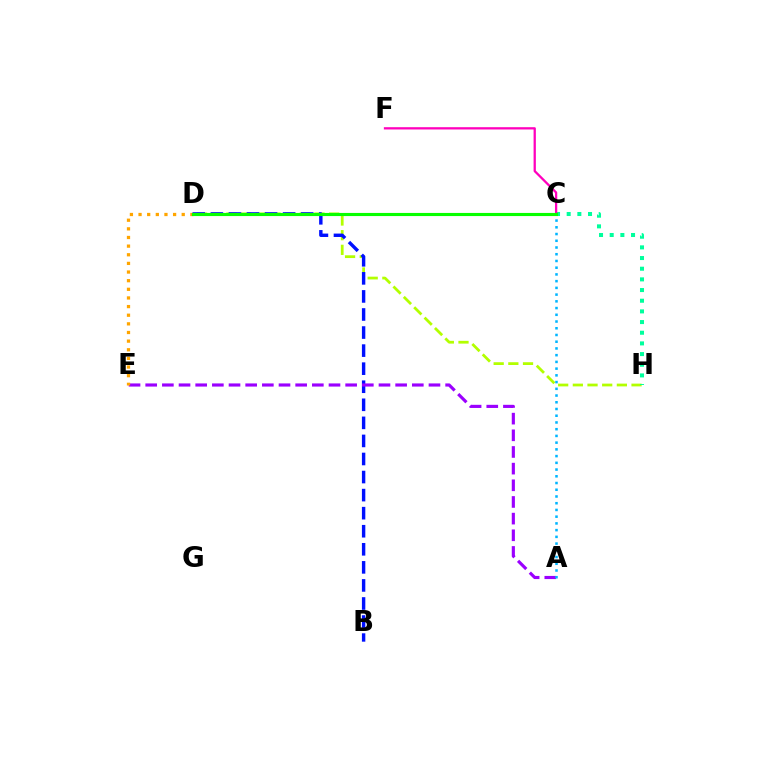{('D', 'H'): [{'color': '#b3ff00', 'line_style': 'dashed', 'thickness': 1.99}], ('B', 'D'): [{'color': '#0010ff', 'line_style': 'dashed', 'thickness': 2.45}], ('C', 'D'): [{'color': '#ff0000', 'line_style': 'dashed', 'thickness': 1.91}, {'color': '#08ff00', 'line_style': 'solid', 'thickness': 2.25}], ('C', 'H'): [{'color': '#00ff9d', 'line_style': 'dotted', 'thickness': 2.9}], ('C', 'F'): [{'color': '#ff00bd', 'line_style': 'solid', 'thickness': 1.64}], ('A', 'E'): [{'color': '#9b00ff', 'line_style': 'dashed', 'thickness': 2.26}], ('A', 'C'): [{'color': '#00b5ff', 'line_style': 'dotted', 'thickness': 1.83}], ('D', 'E'): [{'color': '#ffa500', 'line_style': 'dotted', 'thickness': 2.35}]}